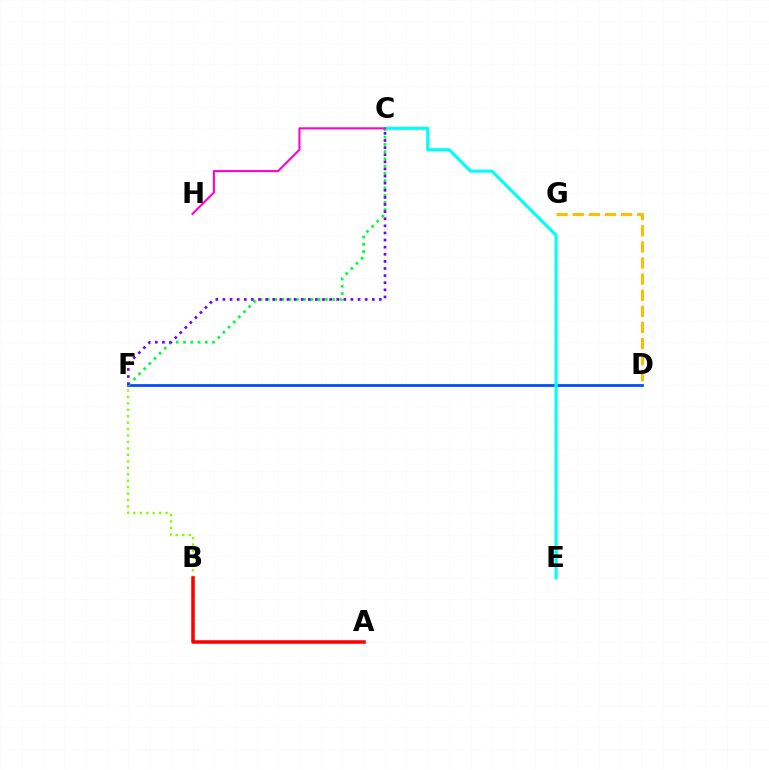{('D', 'F'): [{'color': '#004bff', 'line_style': 'solid', 'thickness': 1.97}], ('C', 'E'): [{'color': '#00fff6', 'line_style': 'solid', 'thickness': 2.27}], ('C', 'F'): [{'color': '#00ff39', 'line_style': 'dotted', 'thickness': 1.97}, {'color': '#7200ff', 'line_style': 'dotted', 'thickness': 1.93}], ('D', 'G'): [{'color': '#ffbd00', 'line_style': 'dashed', 'thickness': 2.19}], ('B', 'F'): [{'color': '#84ff00', 'line_style': 'dotted', 'thickness': 1.75}], ('A', 'B'): [{'color': '#ff0000', 'line_style': 'solid', 'thickness': 2.55}], ('C', 'H'): [{'color': '#ff00cf', 'line_style': 'solid', 'thickness': 1.5}]}